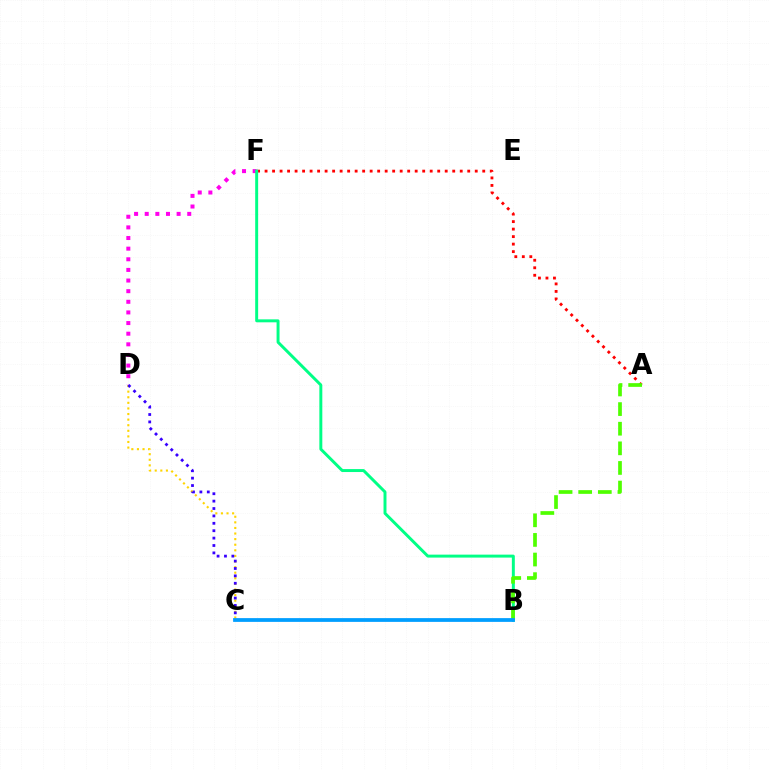{('A', 'F'): [{'color': '#ff0000', 'line_style': 'dotted', 'thickness': 2.04}], ('C', 'D'): [{'color': '#ffd500', 'line_style': 'dotted', 'thickness': 1.52}, {'color': '#3700ff', 'line_style': 'dotted', 'thickness': 2.01}], ('D', 'F'): [{'color': '#ff00ed', 'line_style': 'dotted', 'thickness': 2.89}], ('B', 'F'): [{'color': '#00ff86', 'line_style': 'solid', 'thickness': 2.13}], ('A', 'B'): [{'color': '#4fff00', 'line_style': 'dashed', 'thickness': 2.67}], ('B', 'C'): [{'color': '#009eff', 'line_style': 'solid', 'thickness': 2.71}]}